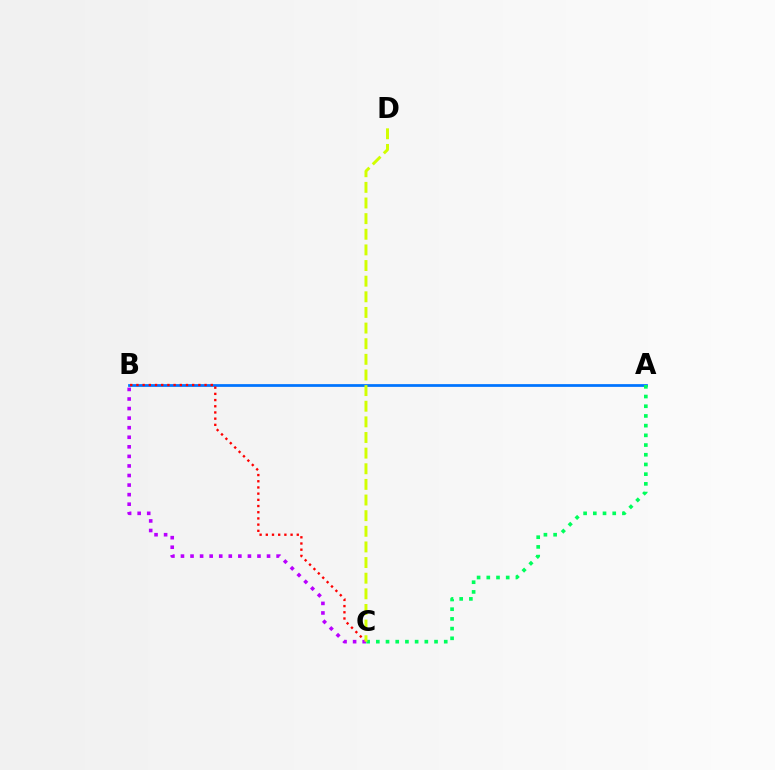{('A', 'B'): [{'color': '#0074ff', 'line_style': 'solid', 'thickness': 1.98}], ('B', 'C'): [{'color': '#ff0000', 'line_style': 'dotted', 'thickness': 1.68}, {'color': '#b900ff', 'line_style': 'dotted', 'thickness': 2.6}], ('A', 'C'): [{'color': '#00ff5c', 'line_style': 'dotted', 'thickness': 2.64}], ('C', 'D'): [{'color': '#d1ff00', 'line_style': 'dashed', 'thickness': 2.12}]}